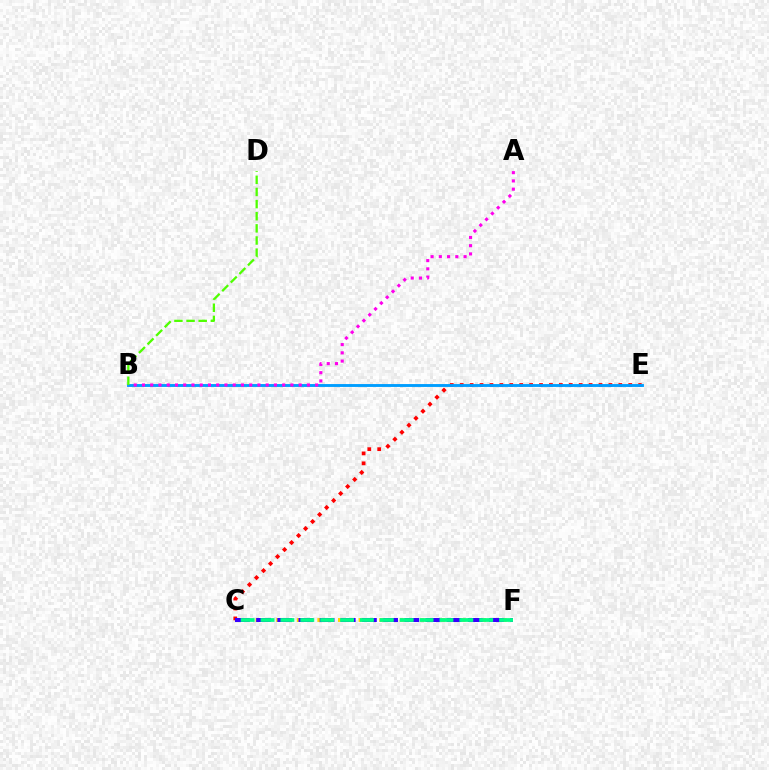{('C', 'E'): [{'color': '#ff0000', 'line_style': 'dotted', 'thickness': 2.69}], ('B', 'E'): [{'color': '#009eff', 'line_style': 'solid', 'thickness': 2.07}], ('C', 'F'): [{'color': '#ffd500', 'line_style': 'dotted', 'thickness': 2.8}, {'color': '#3700ff', 'line_style': 'dashed', 'thickness': 2.88}, {'color': '#00ff86', 'line_style': 'dashed', 'thickness': 2.7}], ('A', 'B'): [{'color': '#ff00ed', 'line_style': 'dotted', 'thickness': 2.24}], ('B', 'D'): [{'color': '#4fff00', 'line_style': 'dashed', 'thickness': 1.65}]}